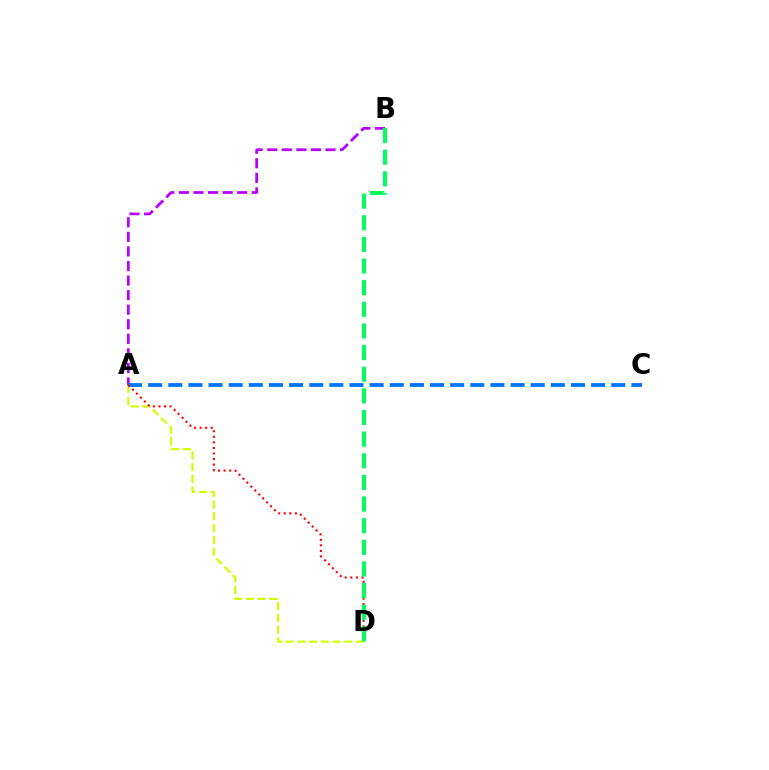{('A', 'D'): [{'color': '#d1ff00', 'line_style': 'dashed', 'thickness': 1.6}, {'color': '#ff0000', 'line_style': 'dotted', 'thickness': 1.51}], ('A', 'B'): [{'color': '#b900ff', 'line_style': 'dashed', 'thickness': 1.98}], ('A', 'C'): [{'color': '#0074ff', 'line_style': 'dashed', 'thickness': 2.74}], ('B', 'D'): [{'color': '#00ff5c', 'line_style': 'dashed', 'thickness': 2.94}]}